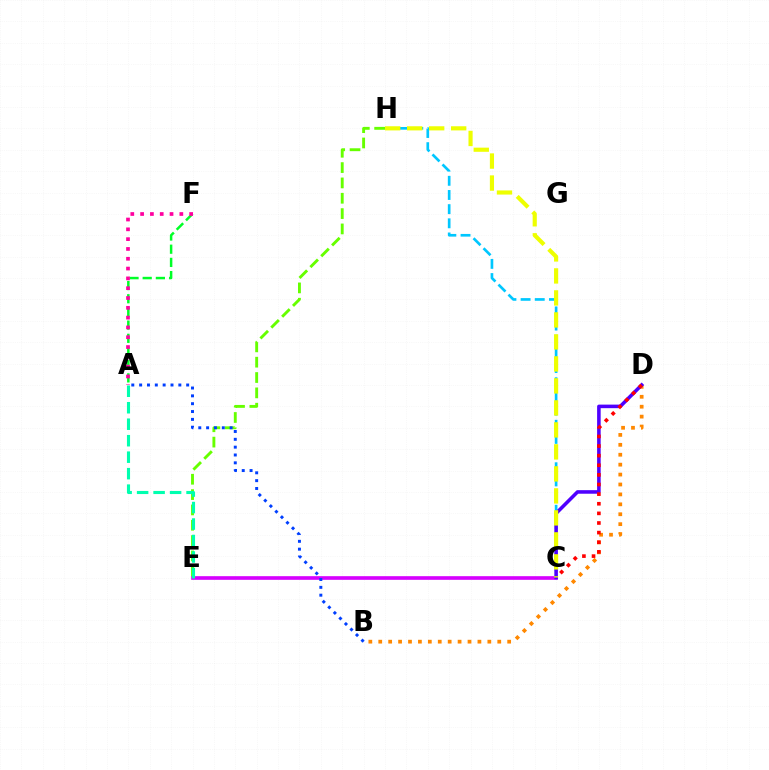{('A', 'F'): [{'color': '#00ff27', 'line_style': 'dashed', 'thickness': 1.79}, {'color': '#ff00a0', 'line_style': 'dotted', 'thickness': 2.67}], ('B', 'D'): [{'color': '#ff8800', 'line_style': 'dotted', 'thickness': 2.69}], ('E', 'H'): [{'color': '#66ff00', 'line_style': 'dashed', 'thickness': 2.08}], ('C', 'H'): [{'color': '#00c7ff', 'line_style': 'dashed', 'thickness': 1.92}, {'color': '#eeff00', 'line_style': 'dashed', 'thickness': 2.99}], ('C', 'E'): [{'color': '#d600ff', 'line_style': 'solid', 'thickness': 2.63}], ('A', 'B'): [{'color': '#003fff', 'line_style': 'dotted', 'thickness': 2.13}], ('C', 'D'): [{'color': '#4f00ff', 'line_style': 'solid', 'thickness': 2.56}, {'color': '#ff0000', 'line_style': 'dotted', 'thickness': 2.61}], ('A', 'E'): [{'color': '#00ffaf', 'line_style': 'dashed', 'thickness': 2.24}]}